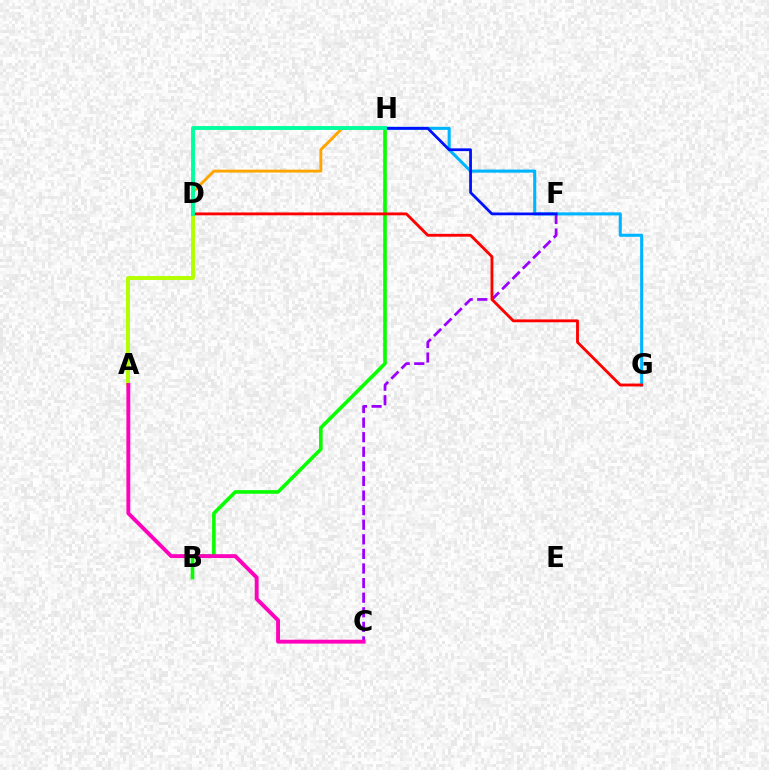{('B', 'H'): [{'color': '#08ff00', 'line_style': 'solid', 'thickness': 2.6}], ('G', 'H'): [{'color': '#00b5ff', 'line_style': 'solid', 'thickness': 2.22}], ('C', 'F'): [{'color': '#9b00ff', 'line_style': 'dashed', 'thickness': 1.98}], ('D', 'H'): [{'color': '#ffa500', 'line_style': 'solid', 'thickness': 2.1}, {'color': '#00ff9d', 'line_style': 'solid', 'thickness': 2.78}], ('F', 'H'): [{'color': '#0010ff', 'line_style': 'solid', 'thickness': 1.99}], ('A', 'D'): [{'color': '#b3ff00', 'line_style': 'solid', 'thickness': 2.84}], ('A', 'C'): [{'color': '#ff00bd', 'line_style': 'solid', 'thickness': 2.8}], ('D', 'G'): [{'color': '#ff0000', 'line_style': 'solid', 'thickness': 2.05}]}